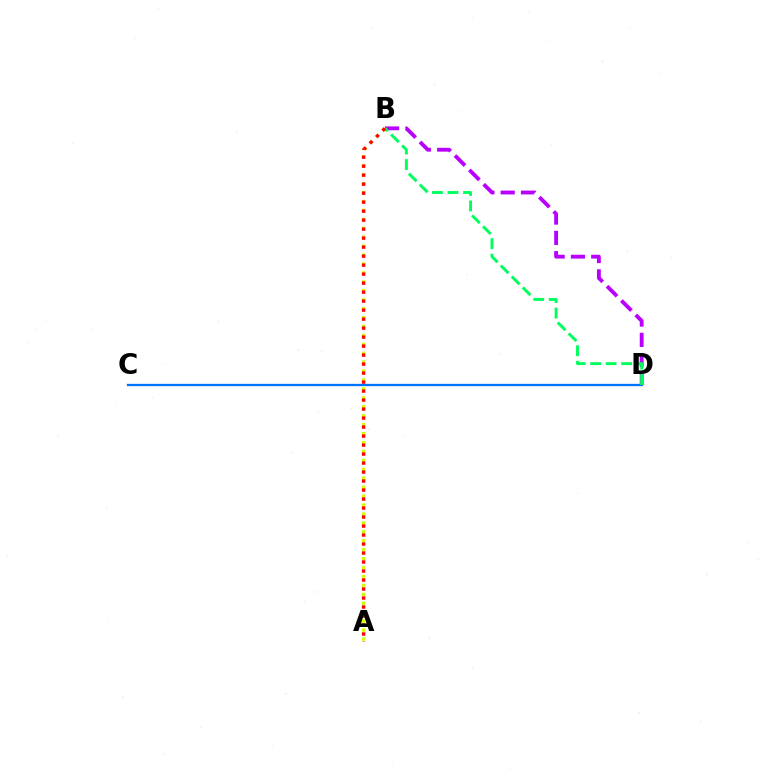{('C', 'D'): [{'color': '#0074ff', 'line_style': 'solid', 'thickness': 1.65}], ('B', 'D'): [{'color': '#b900ff', 'line_style': 'dashed', 'thickness': 2.76}, {'color': '#00ff5c', 'line_style': 'dashed', 'thickness': 2.11}], ('A', 'B'): [{'color': '#d1ff00', 'line_style': 'dotted', 'thickness': 2.43}, {'color': '#ff0000', 'line_style': 'dotted', 'thickness': 2.44}]}